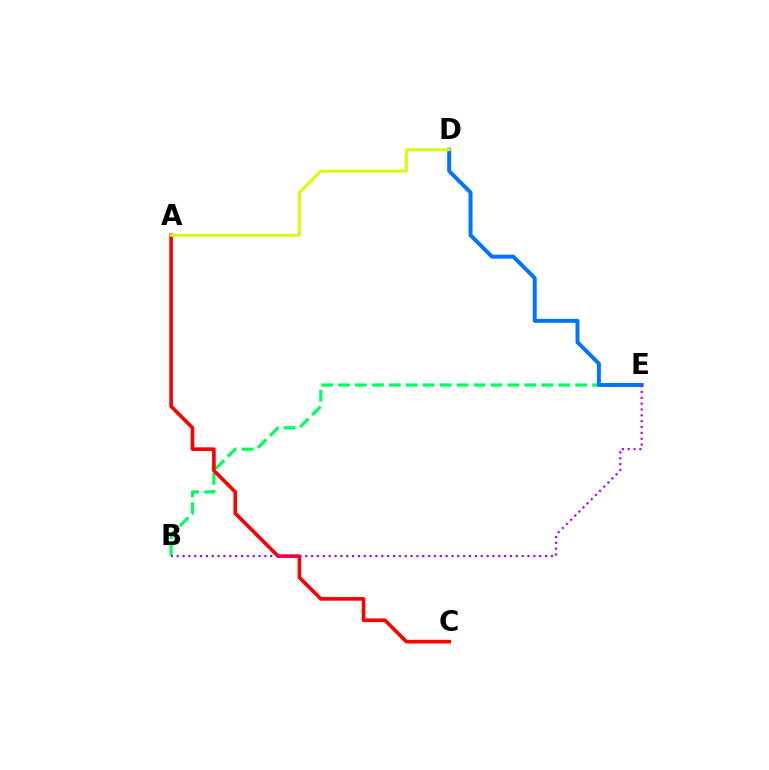{('B', 'E'): [{'color': '#00ff5c', 'line_style': 'dashed', 'thickness': 2.3}, {'color': '#b900ff', 'line_style': 'dotted', 'thickness': 1.59}], ('D', 'E'): [{'color': '#0074ff', 'line_style': 'solid', 'thickness': 2.85}], ('A', 'C'): [{'color': '#ff0000', 'line_style': 'solid', 'thickness': 2.63}], ('A', 'D'): [{'color': '#d1ff00', 'line_style': 'solid', 'thickness': 2.11}]}